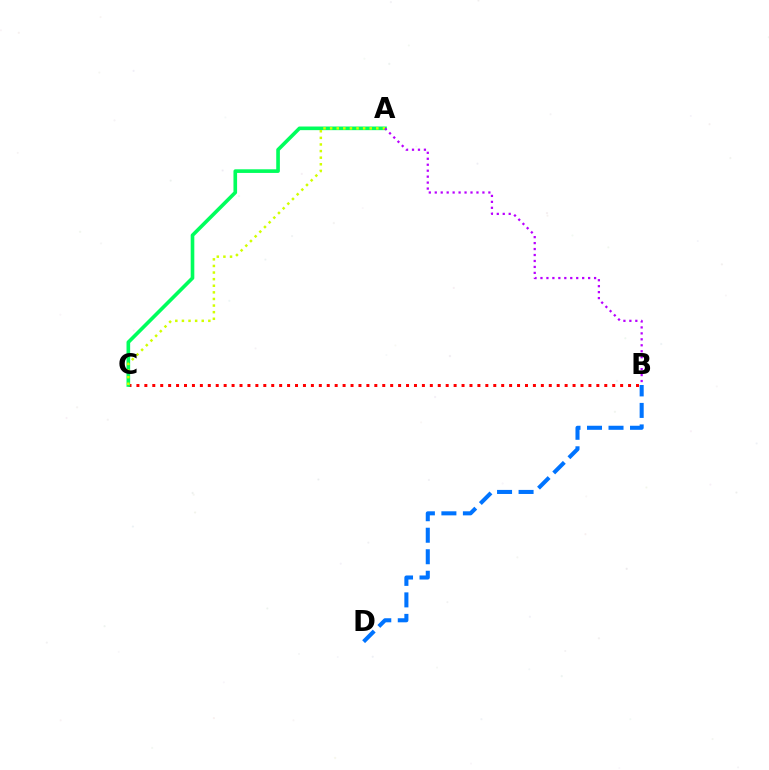{('B', 'D'): [{'color': '#0074ff', 'line_style': 'dashed', 'thickness': 2.92}], ('B', 'C'): [{'color': '#ff0000', 'line_style': 'dotted', 'thickness': 2.15}], ('A', 'C'): [{'color': '#00ff5c', 'line_style': 'solid', 'thickness': 2.62}, {'color': '#d1ff00', 'line_style': 'dotted', 'thickness': 1.79}], ('A', 'B'): [{'color': '#b900ff', 'line_style': 'dotted', 'thickness': 1.62}]}